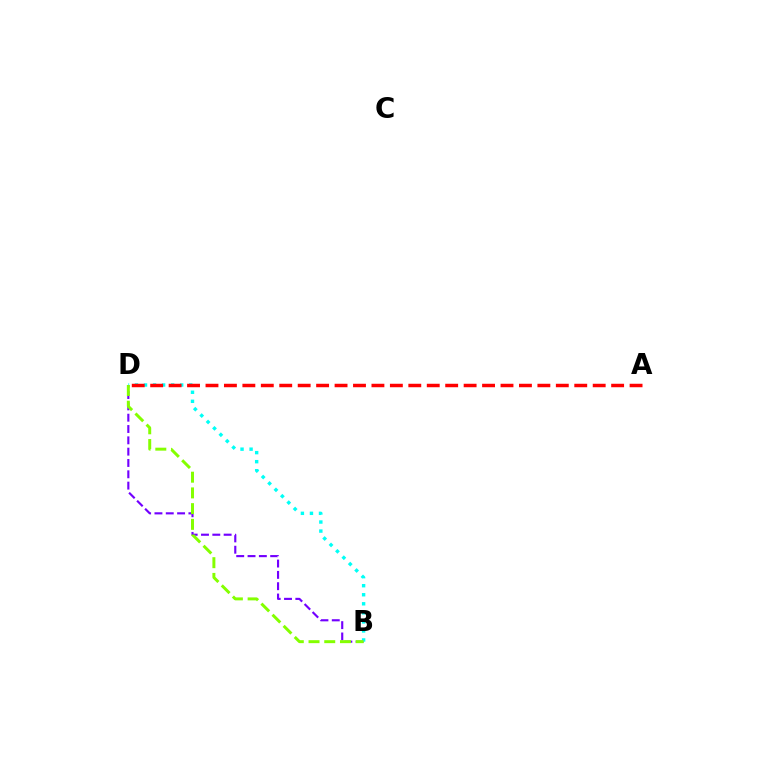{('B', 'D'): [{'color': '#7200ff', 'line_style': 'dashed', 'thickness': 1.54}, {'color': '#00fff6', 'line_style': 'dotted', 'thickness': 2.46}, {'color': '#84ff00', 'line_style': 'dashed', 'thickness': 2.14}], ('A', 'D'): [{'color': '#ff0000', 'line_style': 'dashed', 'thickness': 2.5}]}